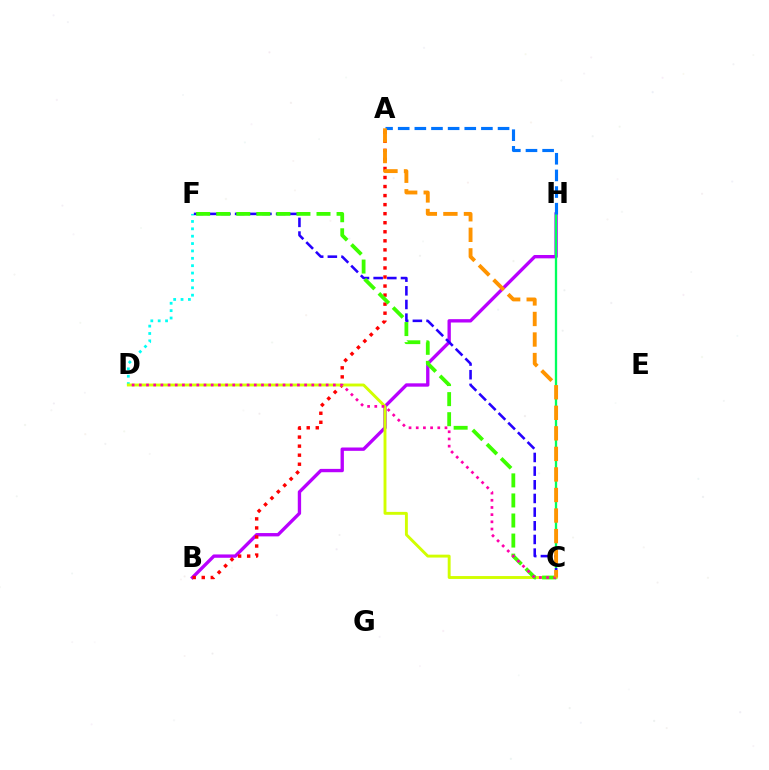{('D', 'F'): [{'color': '#00fff6', 'line_style': 'dotted', 'thickness': 2.0}], ('B', 'H'): [{'color': '#b900ff', 'line_style': 'solid', 'thickness': 2.41}], ('C', 'H'): [{'color': '#00ff5c', 'line_style': 'solid', 'thickness': 1.67}], ('A', 'B'): [{'color': '#ff0000', 'line_style': 'dotted', 'thickness': 2.46}], ('C', 'F'): [{'color': '#2500ff', 'line_style': 'dashed', 'thickness': 1.86}, {'color': '#3dff00', 'line_style': 'dashed', 'thickness': 2.73}], ('C', 'D'): [{'color': '#d1ff00', 'line_style': 'solid', 'thickness': 2.09}, {'color': '#ff00ac', 'line_style': 'dotted', 'thickness': 1.95}], ('A', 'H'): [{'color': '#0074ff', 'line_style': 'dashed', 'thickness': 2.26}], ('A', 'C'): [{'color': '#ff9400', 'line_style': 'dashed', 'thickness': 2.79}]}